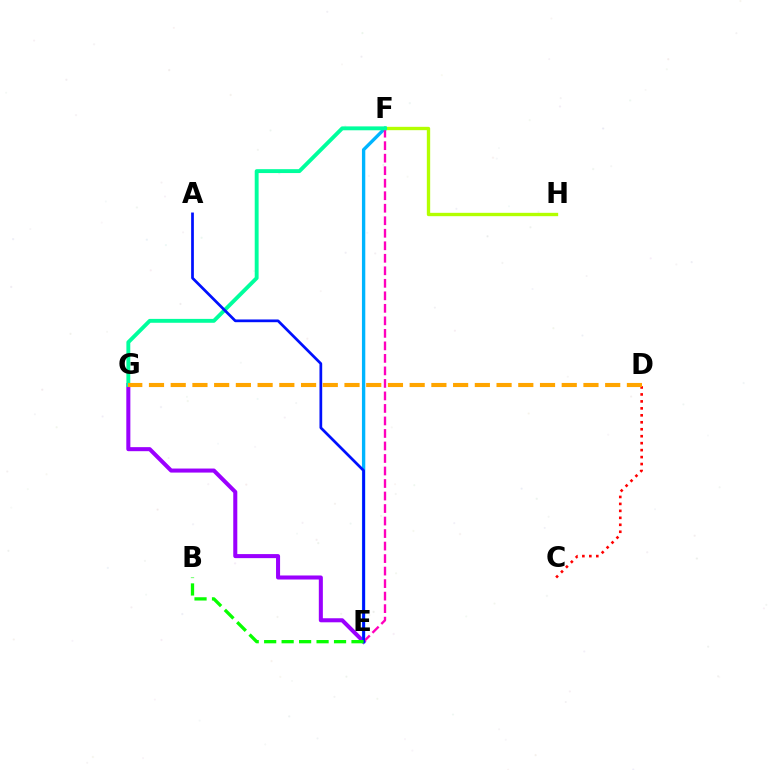{('F', 'H'): [{'color': '#b3ff00', 'line_style': 'solid', 'thickness': 2.41}], ('E', 'G'): [{'color': '#9b00ff', 'line_style': 'solid', 'thickness': 2.91}], ('E', 'F'): [{'color': '#00b5ff', 'line_style': 'solid', 'thickness': 2.41}, {'color': '#ff00bd', 'line_style': 'dashed', 'thickness': 1.7}], ('F', 'G'): [{'color': '#00ff9d', 'line_style': 'solid', 'thickness': 2.8}], ('A', 'E'): [{'color': '#0010ff', 'line_style': 'solid', 'thickness': 1.96}], ('C', 'D'): [{'color': '#ff0000', 'line_style': 'dotted', 'thickness': 1.89}], ('D', 'G'): [{'color': '#ffa500', 'line_style': 'dashed', 'thickness': 2.95}], ('B', 'E'): [{'color': '#08ff00', 'line_style': 'dashed', 'thickness': 2.37}]}